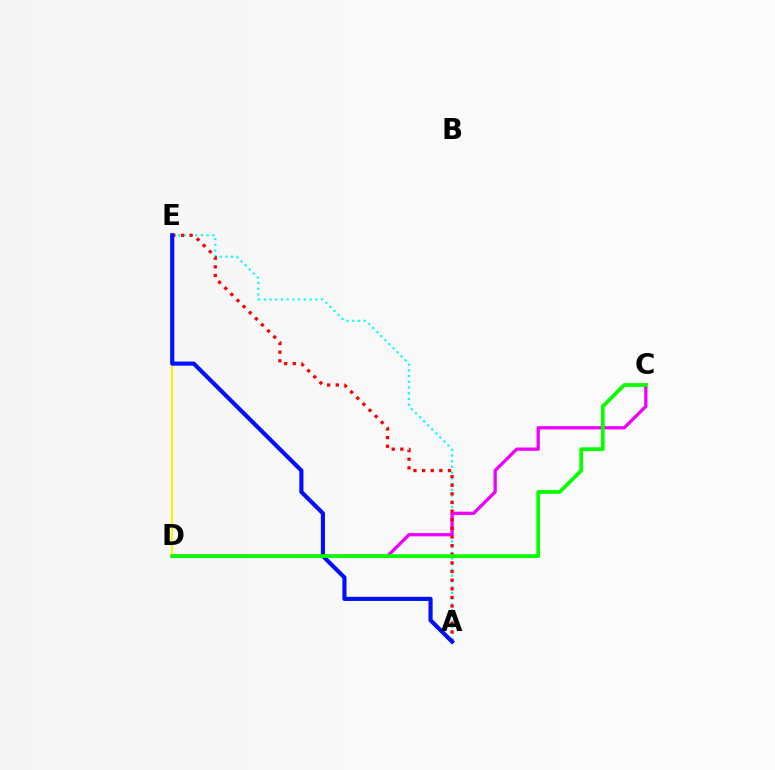{('A', 'E'): [{'color': '#00fff6', 'line_style': 'dotted', 'thickness': 1.56}, {'color': '#ff0000', 'line_style': 'dotted', 'thickness': 2.35}, {'color': '#0010ff', 'line_style': 'solid', 'thickness': 2.98}], ('C', 'D'): [{'color': '#ee00ff', 'line_style': 'solid', 'thickness': 2.35}, {'color': '#08ff00', 'line_style': 'solid', 'thickness': 2.7}], ('D', 'E'): [{'color': '#fcf500', 'line_style': 'solid', 'thickness': 1.51}]}